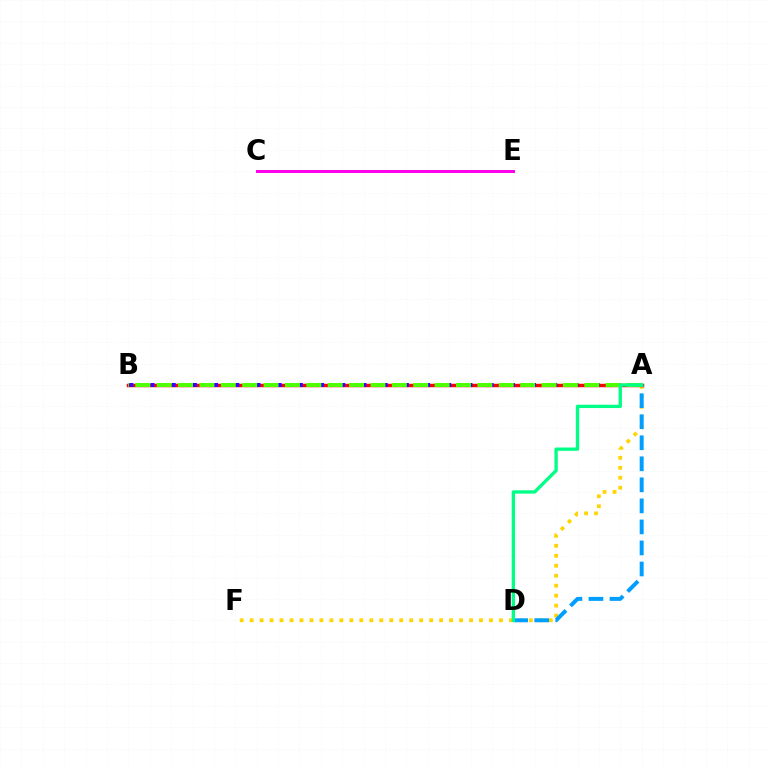{('A', 'F'): [{'color': '#ffd500', 'line_style': 'dotted', 'thickness': 2.71}], ('A', 'B'): [{'color': '#ff0000', 'line_style': 'solid', 'thickness': 2.49}, {'color': '#3700ff', 'line_style': 'dotted', 'thickness': 2.88}, {'color': '#4fff00', 'line_style': 'dashed', 'thickness': 2.9}], ('C', 'E'): [{'color': '#ff00ed', 'line_style': 'solid', 'thickness': 2.15}], ('A', 'D'): [{'color': '#009eff', 'line_style': 'dashed', 'thickness': 2.86}, {'color': '#00ff86', 'line_style': 'solid', 'thickness': 2.39}]}